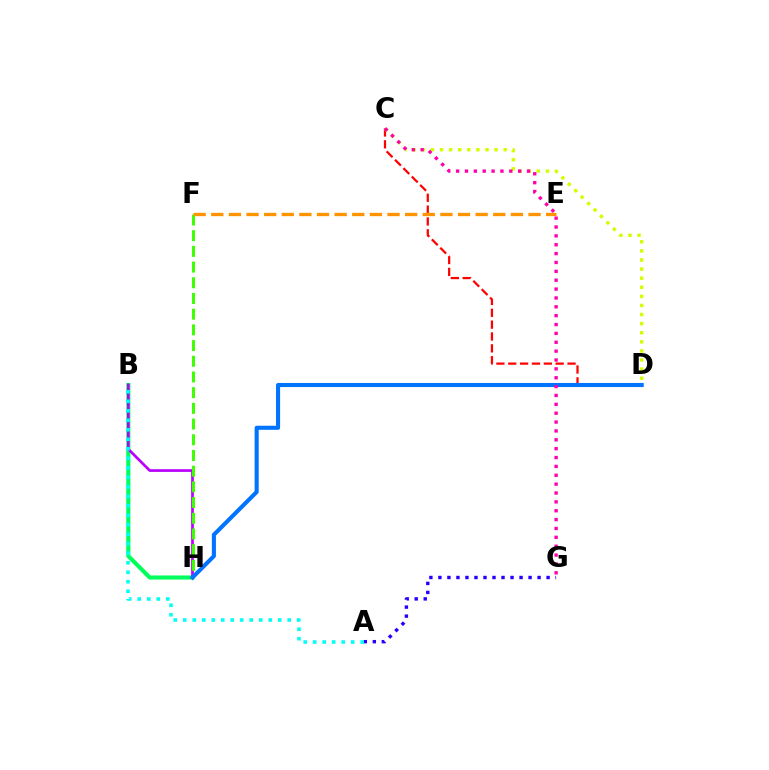{('B', 'H'): [{'color': '#00ff5c', 'line_style': 'solid', 'thickness': 2.95}, {'color': '#b900ff', 'line_style': 'solid', 'thickness': 1.94}], ('C', 'D'): [{'color': '#ff0000', 'line_style': 'dashed', 'thickness': 1.61}, {'color': '#d1ff00', 'line_style': 'dotted', 'thickness': 2.47}], ('A', 'G'): [{'color': '#2500ff', 'line_style': 'dotted', 'thickness': 2.45}], ('F', 'H'): [{'color': '#3dff00', 'line_style': 'dashed', 'thickness': 2.13}], ('D', 'H'): [{'color': '#0074ff', 'line_style': 'solid', 'thickness': 2.93}], ('C', 'G'): [{'color': '#ff00ac', 'line_style': 'dotted', 'thickness': 2.41}], ('A', 'B'): [{'color': '#00fff6', 'line_style': 'dotted', 'thickness': 2.58}], ('E', 'F'): [{'color': '#ff9400', 'line_style': 'dashed', 'thickness': 2.39}]}